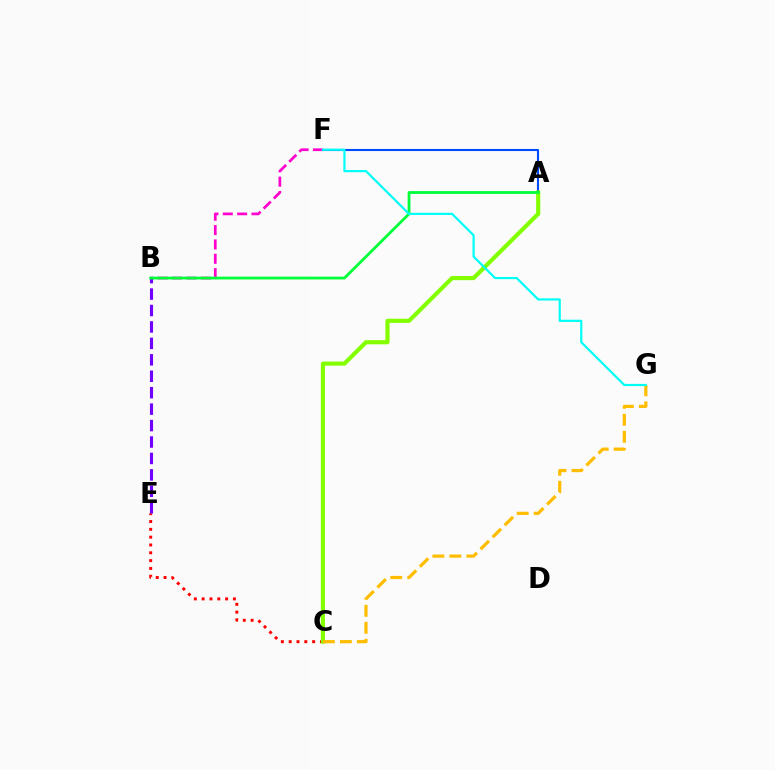{('C', 'E'): [{'color': '#ff0000', 'line_style': 'dotted', 'thickness': 2.12}], ('B', 'F'): [{'color': '#ff00cf', 'line_style': 'dashed', 'thickness': 1.95}], ('B', 'E'): [{'color': '#7200ff', 'line_style': 'dashed', 'thickness': 2.23}], ('A', 'F'): [{'color': '#004bff', 'line_style': 'solid', 'thickness': 1.51}], ('A', 'C'): [{'color': '#84ff00', 'line_style': 'solid', 'thickness': 3.0}], ('A', 'B'): [{'color': '#00ff39', 'line_style': 'solid', 'thickness': 2.02}], ('C', 'G'): [{'color': '#ffbd00', 'line_style': 'dashed', 'thickness': 2.31}], ('F', 'G'): [{'color': '#00fff6', 'line_style': 'solid', 'thickness': 1.58}]}